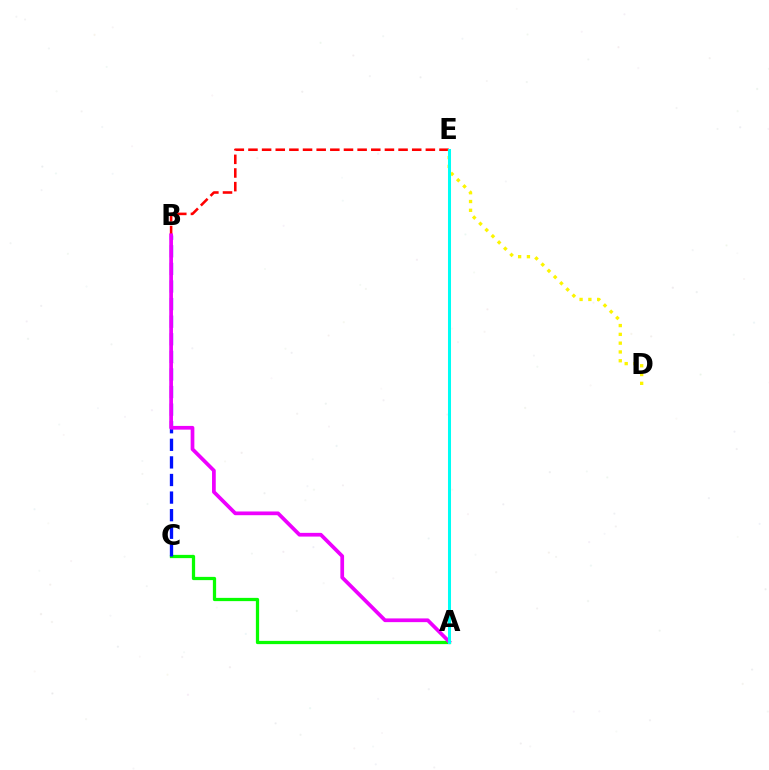{('B', 'E'): [{'color': '#ff0000', 'line_style': 'dashed', 'thickness': 1.85}], ('D', 'E'): [{'color': '#fcf500', 'line_style': 'dotted', 'thickness': 2.39}], ('A', 'C'): [{'color': '#08ff00', 'line_style': 'solid', 'thickness': 2.34}], ('B', 'C'): [{'color': '#0010ff', 'line_style': 'dashed', 'thickness': 2.39}], ('A', 'B'): [{'color': '#ee00ff', 'line_style': 'solid', 'thickness': 2.68}], ('A', 'E'): [{'color': '#00fff6', 'line_style': 'solid', 'thickness': 2.18}]}